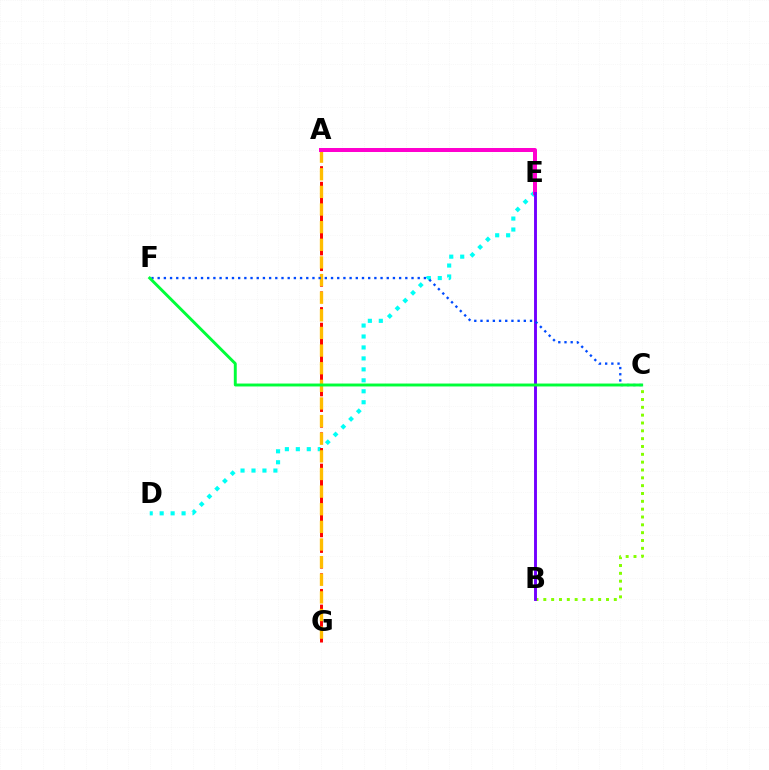{('D', 'E'): [{'color': '#00fff6', 'line_style': 'dotted', 'thickness': 2.98}], ('A', 'G'): [{'color': '#ff0000', 'line_style': 'dashed', 'thickness': 2.13}, {'color': '#ffbd00', 'line_style': 'dashed', 'thickness': 2.39}], ('B', 'C'): [{'color': '#84ff00', 'line_style': 'dotted', 'thickness': 2.13}], ('A', 'E'): [{'color': '#ff00cf', 'line_style': 'solid', 'thickness': 2.87}], ('B', 'E'): [{'color': '#7200ff', 'line_style': 'solid', 'thickness': 2.09}], ('C', 'F'): [{'color': '#004bff', 'line_style': 'dotted', 'thickness': 1.68}, {'color': '#00ff39', 'line_style': 'solid', 'thickness': 2.11}]}